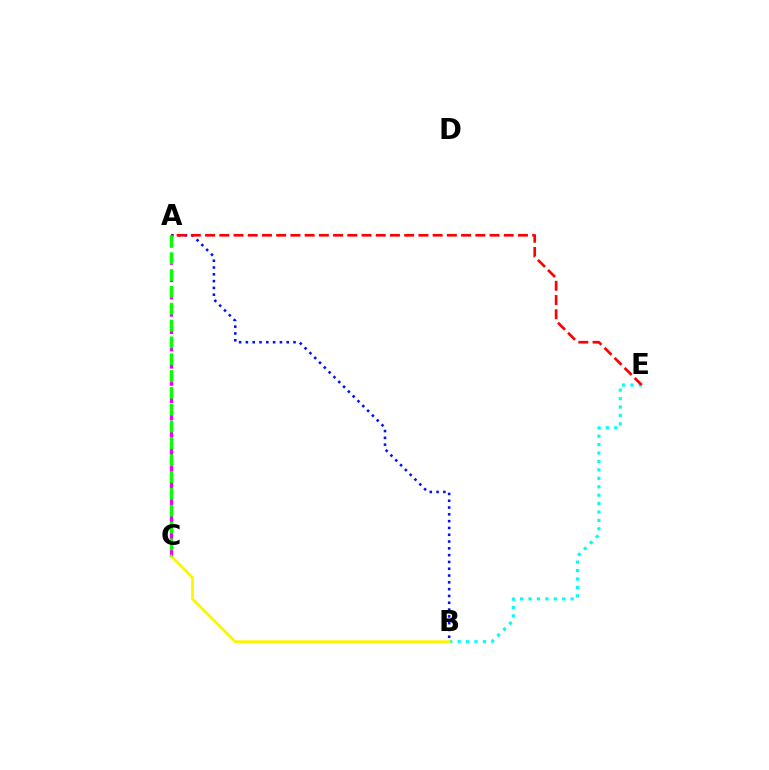{('A', 'B'): [{'color': '#0010ff', 'line_style': 'dotted', 'thickness': 1.85}], ('B', 'E'): [{'color': '#00fff6', 'line_style': 'dotted', 'thickness': 2.29}], ('A', 'C'): [{'color': '#ee00ff', 'line_style': 'dashed', 'thickness': 2.35}, {'color': '#08ff00', 'line_style': 'dashed', 'thickness': 2.29}], ('B', 'C'): [{'color': '#fcf500', 'line_style': 'solid', 'thickness': 1.97}], ('A', 'E'): [{'color': '#ff0000', 'line_style': 'dashed', 'thickness': 1.93}]}